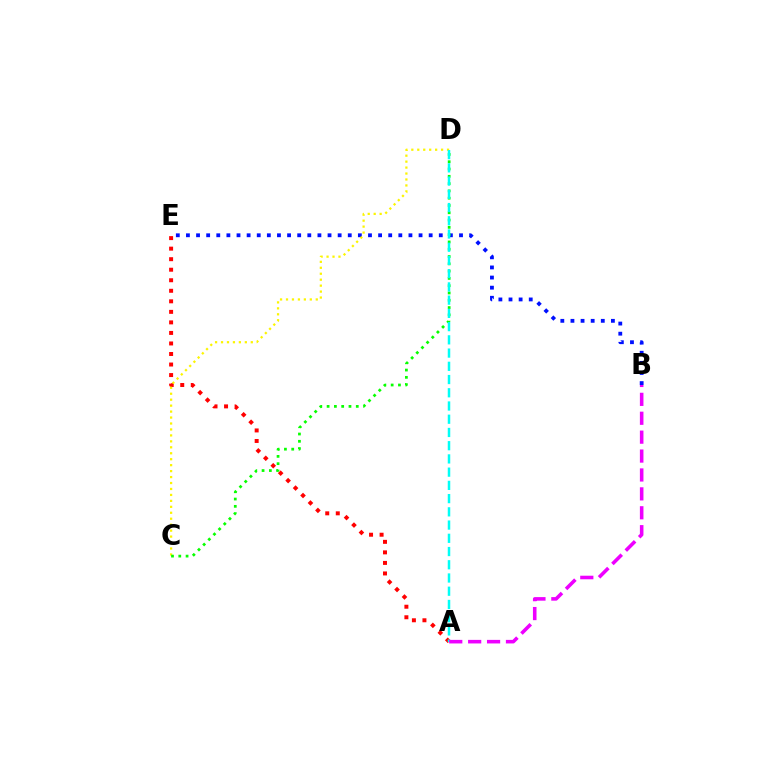{('B', 'E'): [{'color': '#0010ff', 'line_style': 'dotted', 'thickness': 2.75}], ('A', 'E'): [{'color': '#ff0000', 'line_style': 'dotted', 'thickness': 2.86}], ('C', 'D'): [{'color': '#fcf500', 'line_style': 'dotted', 'thickness': 1.62}, {'color': '#08ff00', 'line_style': 'dotted', 'thickness': 1.98}], ('A', 'D'): [{'color': '#00fff6', 'line_style': 'dashed', 'thickness': 1.8}], ('A', 'B'): [{'color': '#ee00ff', 'line_style': 'dashed', 'thickness': 2.57}]}